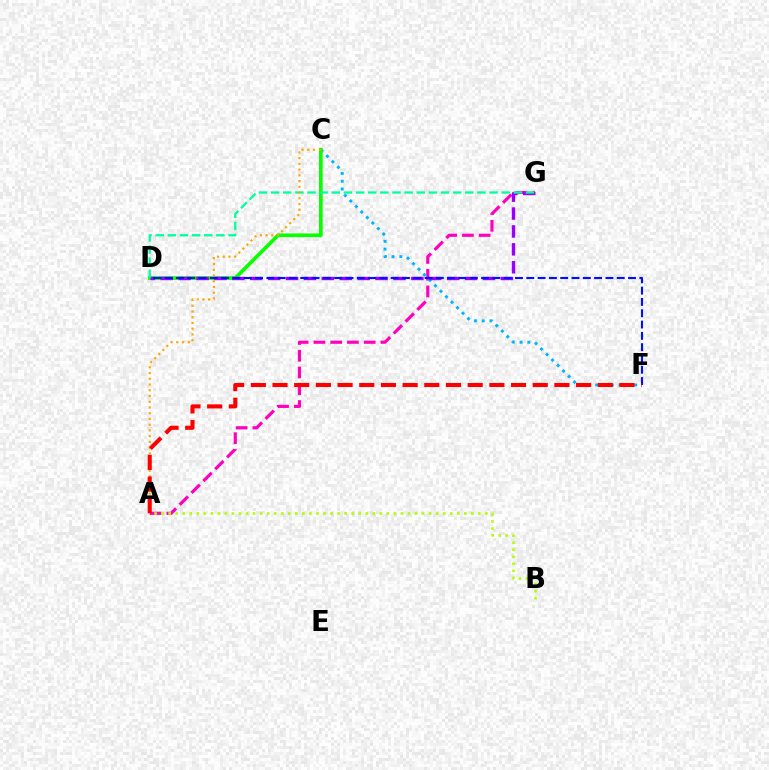{('A', 'G'): [{'color': '#ff00bd', 'line_style': 'dashed', 'thickness': 2.28}], ('C', 'F'): [{'color': '#00b5ff', 'line_style': 'dotted', 'thickness': 2.11}], ('C', 'D'): [{'color': '#08ff00', 'line_style': 'solid', 'thickness': 2.66}], ('D', 'G'): [{'color': '#9b00ff', 'line_style': 'dashed', 'thickness': 2.43}, {'color': '#00ff9d', 'line_style': 'dashed', 'thickness': 1.65}], ('A', 'B'): [{'color': '#b3ff00', 'line_style': 'dotted', 'thickness': 1.91}], ('D', 'F'): [{'color': '#0010ff', 'line_style': 'dashed', 'thickness': 1.54}], ('A', 'C'): [{'color': '#ffa500', 'line_style': 'dotted', 'thickness': 1.56}], ('A', 'F'): [{'color': '#ff0000', 'line_style': 'dashed', 'thickness': 2.95}]}